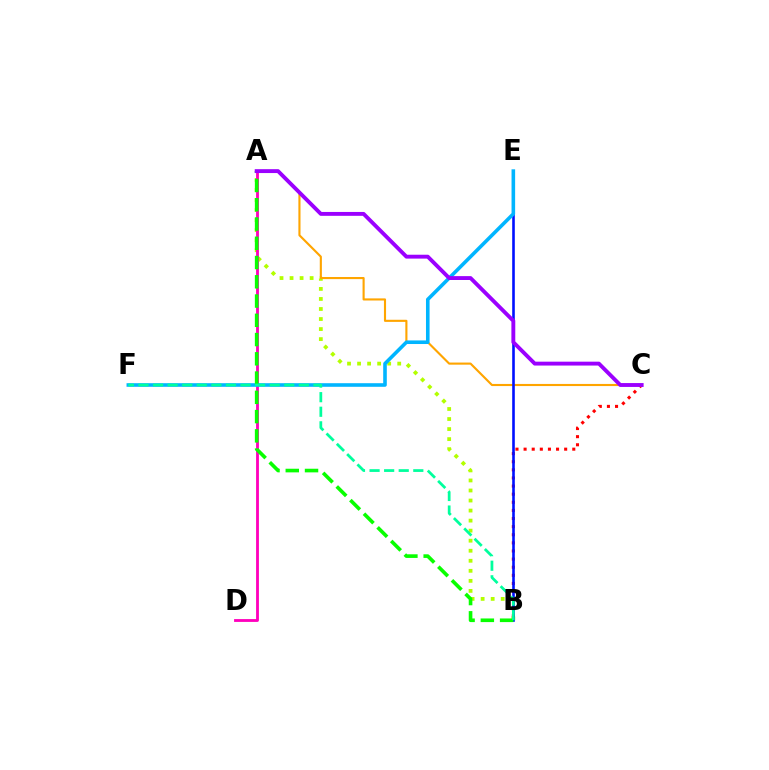{('A', 'B'): [{'color': '#b3ff00', 'line_style': 'dotted', 'thickness': 2.73}, {'color': '#08ff00', 'line_style': 'dashed', 'thickness': 2.62}], ('A', 'C'): [{'color': '#ffa500', 'line_style': 'solid', 'thickness': 1.52}, {'color': '#9b00ff', 'line_style': 'solid', 'thickness': 2.79}], ('B', 'C'): [{'color': '#ff0000', 'line_style': 'dotted', 'thickness': 2.2}], ('A', 'D'): [{'color': '#ff00bd', 'line_style': 'solid', 'thickness': 2.04}], ('B', 'E'): [{'color': '#0010ff', 'line_style': 'solid', 'thickness': 1.88}], ('E', 'F'): [{'color': '#00b5ff', 'line_style': 'solid', 'thickness': 2.59}], ('B', 'F'): [{'color': '#00ff9d', 'line_style': 'dashed', 'thickness': 1.98}]}